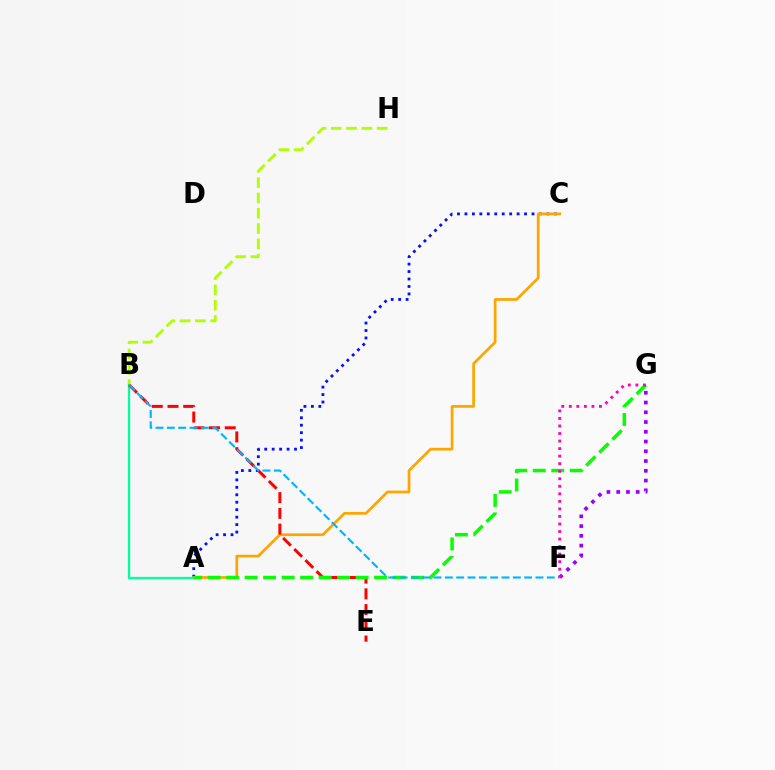{('F', 'G'): [{'color': '#9b00ff', 'line_style': 'dotted', 'thickness': 2.65}, {'color': '#ff00bd', 'line_style': 'dotted', 'thickness': 2.05}], ('B', 'H'): [{'color': '#b3ff00', 'line_style': 'dashed', 'thickness': 2.08}], ('A', 'C'): [{'color': '#0010ff', 'line_style': 'dotted', 'thickness': 2.02}, {'color': '#ffa500', 'line_style': 'solid', 'thickness': 1.96}], ('A', 'B'): [{'color': '#00ff9d', 'line_style': 'solid', 'thickness': 1.65}], ('B', 'E'): [{'color': '#ff0000', 'line_style': 'dashed', 'thickness': 2.14}], ('A', 'G'): [{'color': '#08ff00', 'line_style': 'dashed', 'thickness': 2.51}], ('B', 'F'): [{'color': '#00b5ff', 'line_style': 'dashed', 'thickness': 1.54}]}